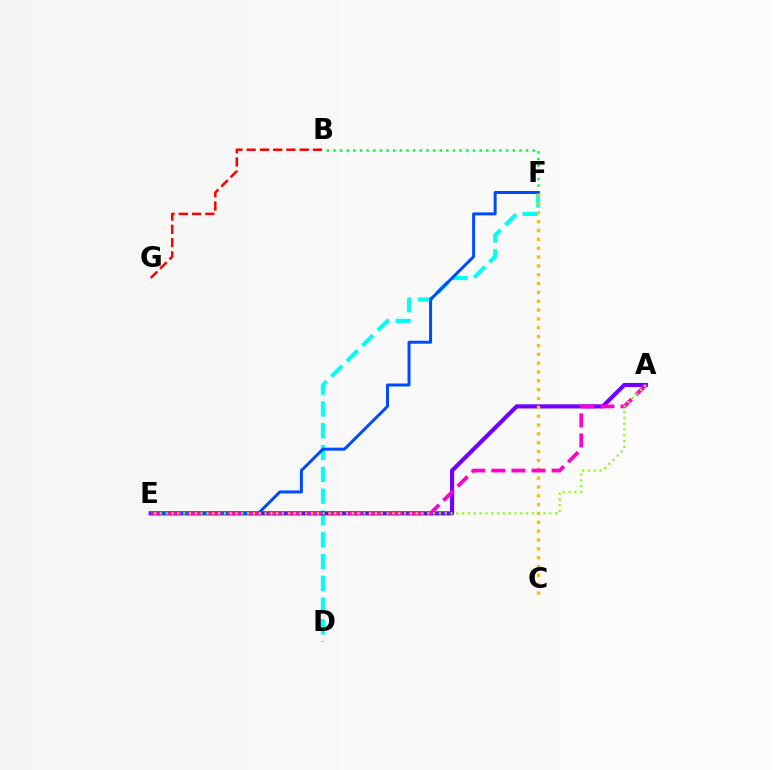{('D', 'F'): [{'color': '#00fff6', 'line_style': 'dashed', 'thickness': 2.96}], ('A', 'E'): [{'color': '#7200ff', 'line_style': 'solid', 'thickness': 2.99}, {'color': '#ff00cf', 'line_style': 'dashed', 'thickness': 2.73}, {'color': '#84ff00', 'line_style': 'dotted', 'thickness': 1.58}], ('B', 'F'): [{'color': '#00ff39', 'line_style': 'dotted', 'thickness': 1.8}], ('E', 'F'): [{'color': '#004bff', 'line_style': 'solid', 'thickness': 2.16}], ('C', 'F'): [{'color': '#ffbd00', 'line_style': 'dotted', 'thickness': 2.4}], ('B', 'G'): [{'color': '#ff0000', 'line_style': 'dashed', 'thickness': 1.8}]}